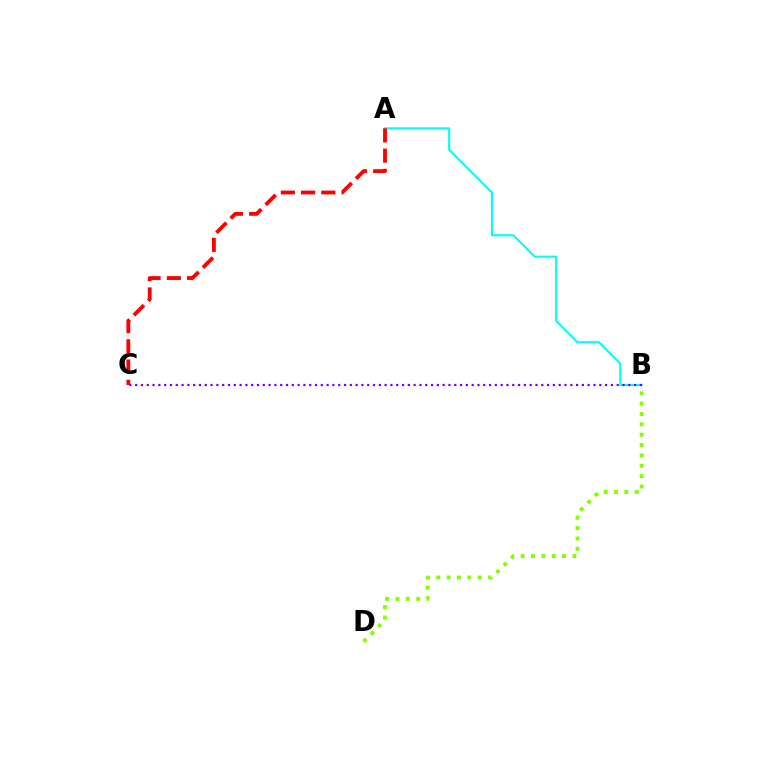{('B', 'D'): [{'color': '#84ff00', 'line_style': 'dotted', 'thickness': 2.81}], ('A', 'B'): [{'color': '#00fff6', 'line_style': 'solid', 'thickness': 1.52}], ('A', 'C'): [{'color': '#ff0000', 'line_style': 'dashed', 'thickness': 2.75}], ('B', 'C'): [{'color': '#7200ff', 'line_style': 'dotted', 'thickness': 1.58}]}